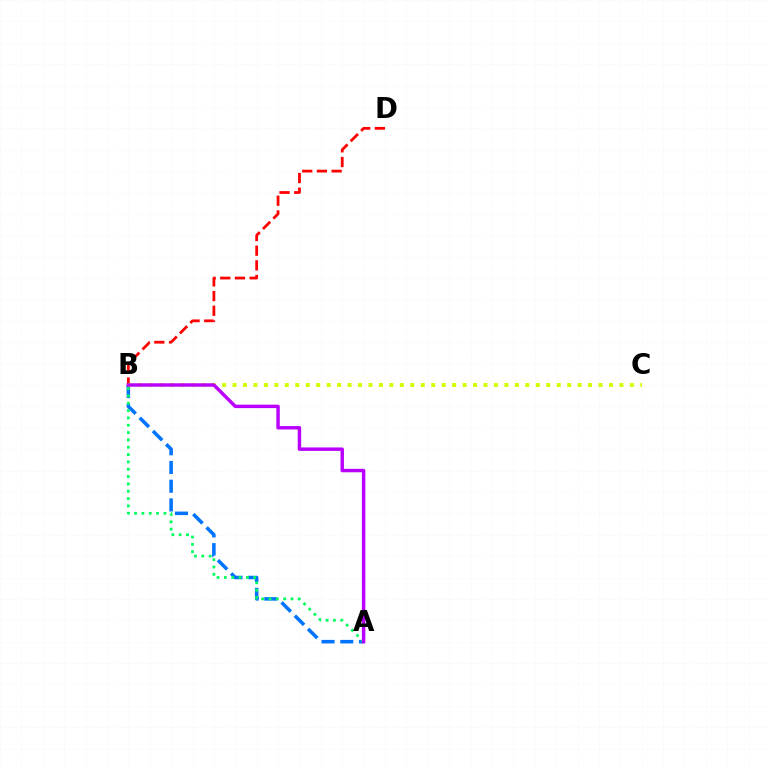{('B', 'D'): [{'color': '#ff0000', 'line_style': 'dashed', 'thickness': 2.0}], ('A', 'B'): [{'color': '#0074ff', 'line_style': 'dashed', 'thickness': 2.54}, {'color': '#00ff5c', 'line_style': 'dotted', 'thickness': 1.99}, {'color': '#b900ff', 'line_style': 'solid', 'thickness': 2.48}], ('B', 'C'): [{'color': '#d1ff00', 'line_style': 'dotted', 'thickness': 2.84}]}